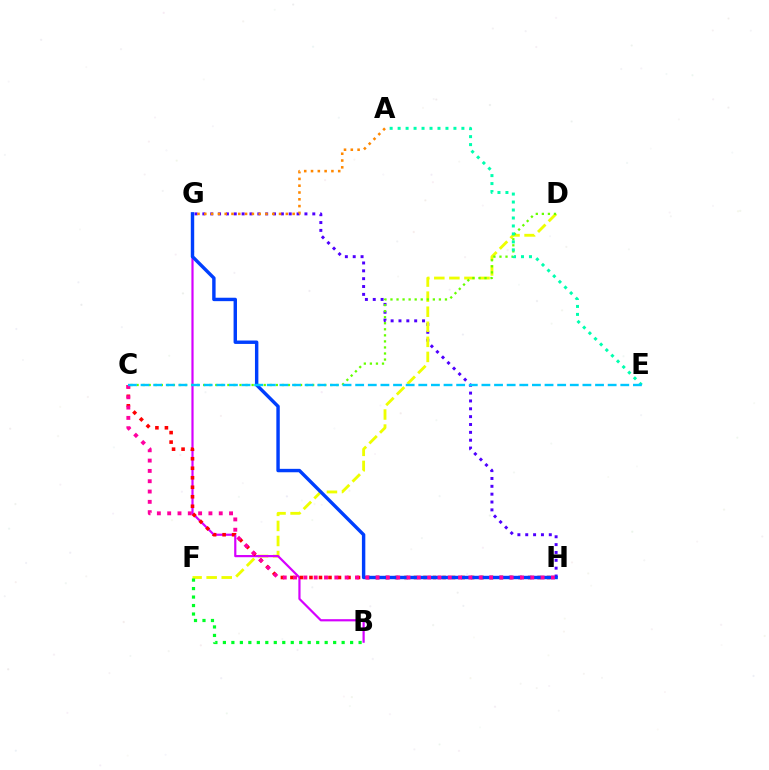{('G', 'H'): [{'color': '#4f00ff', 'line_style': 'dotted', 'thickness': 2.13}, {'color': '#003fff', 'line_style': 'solid', 'thickness': 2.46}], ('D', 'F'): [{'color': '#eeff00', 'line_style': 'dashed', 'thickness': 2.05}], ('B', 'G'): [{'color': '#d600ff', 'line_style': 'solid', 'thickness': 1.58}], ('C', 'D'): [{'color': '#66ff00', 'line_style': 'dotted', 'thickness': 1.64}], ('C', 'H'): [{'color': '#ff0000', 'line_style': 'dotted', 'thickness': 2.58}, {'color': '#ff00a0', 'line_style': 'dotted', 'thickness': 2.8}], ('A', 'G'): [{'color': '#ff8800', 'line_style': 'dotted', 'thickness': 1.85}], ('A', 'E'): [{'color': '#00ffaf', 'line_style': 'dotted', 'thickness': 2.17}], ('B', 'F'): [{'color': '#00ff27', 'line_style': 'dotted', 'thickness': 2.3}], ('C', 'E'): [{'color': '#00c7ff', 'line_style': 'dashed', 'thickness': 1.72}]}